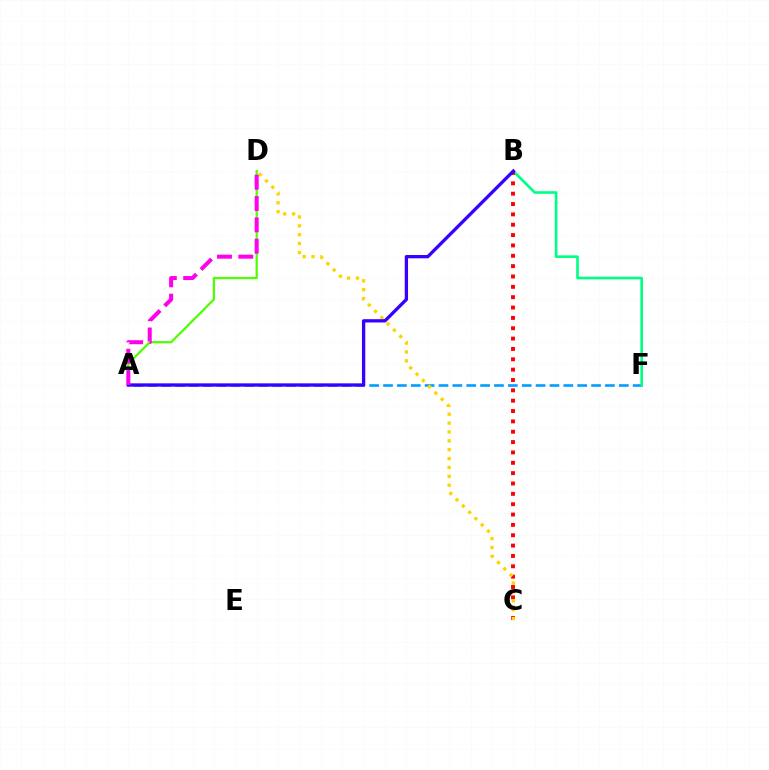{('A', 'F'): [{'color': '#009eff', 'line_style': 'dashed', 'thickness': 1.88}], ('A', 'D'): [{'color': '#4fff00', 'line_style': 'solid', 'thickness': 1.61}, {'color': '#ff00ed', 'line_style': 'dashed', 'thickness': 2.9}], ('B', 'F'): [{'color': '#00ff86', 'line_style': 'solid', 'thickness': 1.9}], ('B', 'C'): [{'color': '#ff0000', 'line_style': 'dotted', 'thickness': 2.81}], ('C', 'D'): [{'color': '#ffd500', 'line_style': 'dotted', 'thickness': 2.41}], ('A', 'B'): [{'color': '#3700ff', 'line_style': 'solid', 'thickness': 2.38}]}